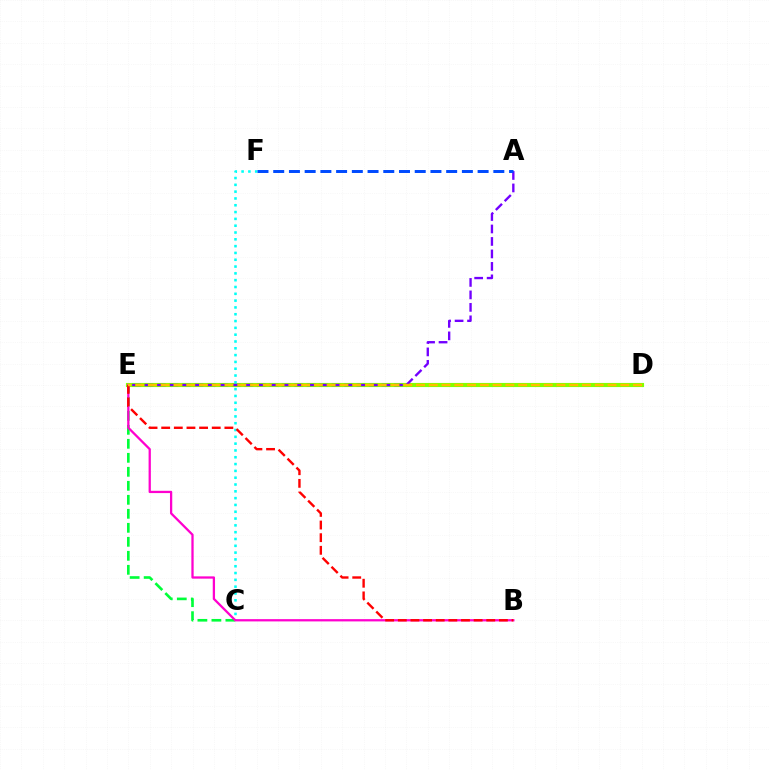{('C', 'E'): [{'color': '#00ff39', 'line_style': 'dashed', 'thickness': 1.9}], ('D', 'E'): [{'color': '#84ff00', 'line_style': 'solid', 'thickness': 2.97}, {'color': '#ffbd00', 'line_style': 'dashed', 'thickness': 1.73}], ('C', 'F'): [{'color': '#00fff6', 'line_style': 'dotted', 'thickness': 1.85}], ('A', 'E'): [{'color': '#7200ff', 'line_style': 'dashed', 'thickness': 1.69}], ('B', 'E'): [{'color': '#ff00cf', 'line_style': 'solid', 'thickness': 1.64}, {'color': '#ff0000', 'line_style': 'dashed', 'thickness': 1.72}], ('A', 'F'): [{'color': '#004bff', 'line_style': 'dashed', 'thickness': 2.14}]}